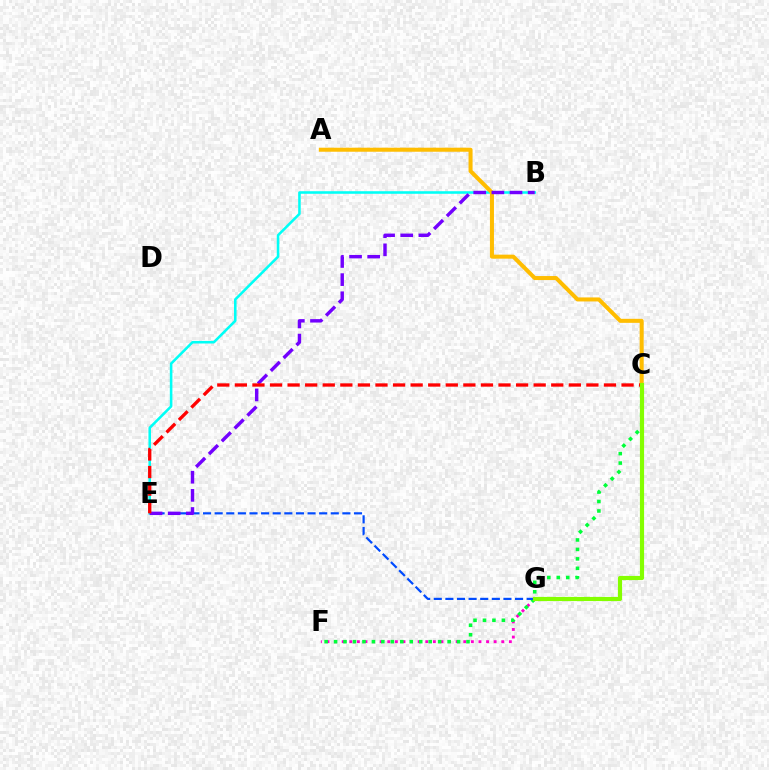{('B', 'E'): [{'color': '#00fff6', 'line_style': 'solid', 'thickness': 1.85}, {'color': '#7200ff', 'line_style': 'dashed', 'thickness': 2.46}], ('F', 'G'): [{'color': '#ff00cf', 'line_style': 'dotted', 'thickness': 2.06}], ('C', 'F'): [{'color': '#00ff39', 'line_style': 'dotted', 'thickness': 2.57}], ('A', 'C'): [{'color': '#ffbd00', 'line_style': 'solid', 'thickness': 2.9}], ('E', 'G'): [{'color': '#004bff', 'line_style': 'dashed', 'thickness': 1.58}], ('C', 'E'): [{'color': '#ff0000', 'line_style': 'dashed', 'thickness': 2.39}], ('C', 'G'): [{'color': '#84ff00', 'line_style': 'solid', 'thickness': 3.0}]}